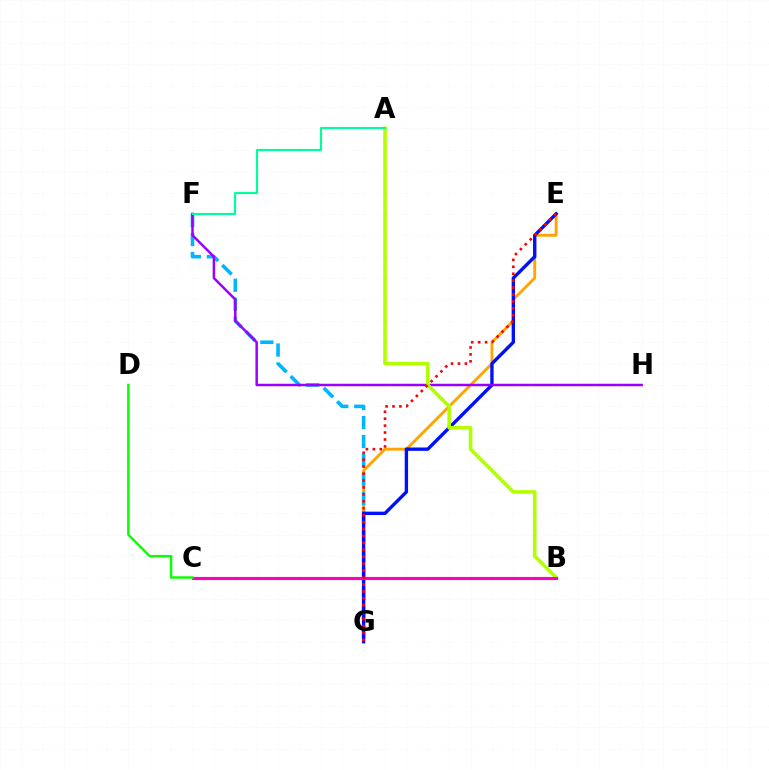{('E', 'G'): [{'color': '#ffa500', 'line_style': 'solid', 'thickness': 2.07}, {'color': '#0010ff', 'line_style': 'solid', 'thickness': 2.42}, {'color': '#ff0000', 'line_style': 'dotted', 'thickness': 1.88}], ('F', 'G'): [{'color': '#00b5ff', 'line_style': 'dashed', 'thickness': 2.58}], ('F', 'H'): [{'color': '#9b00ff', 'line_style': 'solid', 'thickness': 1.79}], ('A', 'B'): [{'color': '#b3ff00', 'line_style': 'solid', 'thickness': 2.59}], ('B', 'C'): [{'color': '#ff00bd', 'line_style': 'solid', 'thickness': 2.24}], ('C', 'D'): [{'color': '#08ff00', 'line_style': 'solid', 'thickness': 1.74}], ('A', 'F'): [{'color': '#00ff9d', 'line_style': 'solid', 'thickness': 1.55}]}